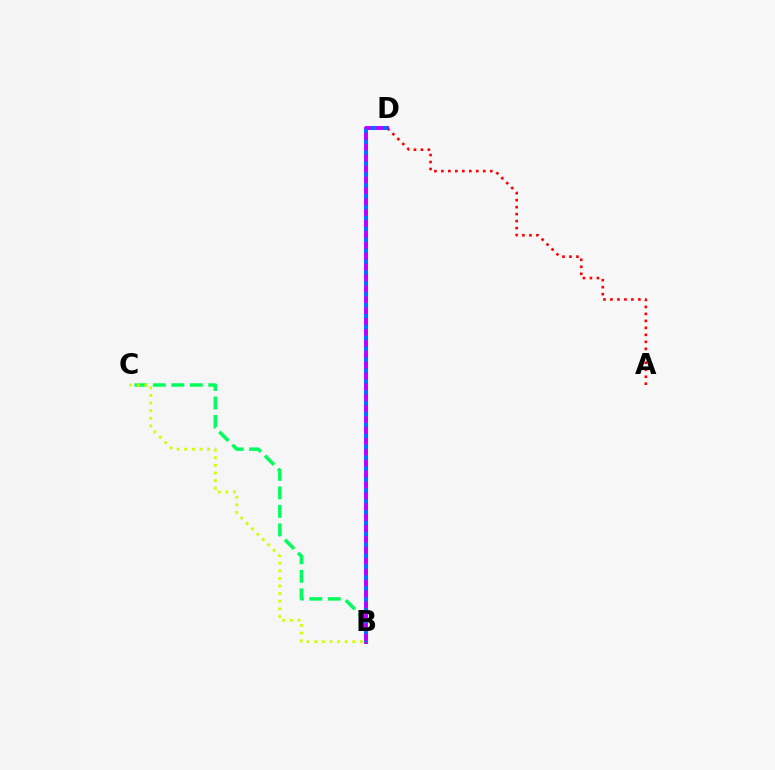{('B', 'C'): [{'color': '#00ff5c', 'line_style': 'dashed', 'thickness': 2.51}, {'color': '#d1ff00', 'line_style': 'dotted', 'thickness': 2.07}], ('A', 'D'): [{'color': '#ff0000', 'line_style': 'dotted', 'thickness': 1.9}], ('B', 'D'): [{'color': '#b900ff', 'line_style': 'solid', 'thickness': 2.82}, {'color': '#0074ff', 'line_style': 'dotted', 'thickness': 2.96}]}